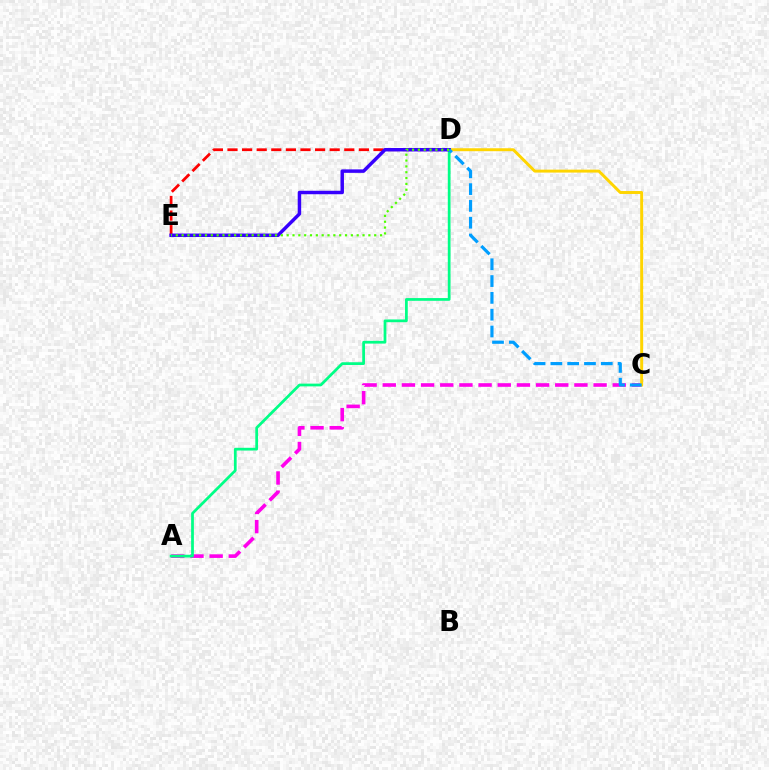{('A', 'C'): [{'color': '#ff00ed', 'line_style': 'dashed', 'thickness': 2.6}], ('A', 'D'): [{'color': '#00ff86', 'line_style': 'solid', 'thickness': 1.98}], ('D', 'E'): [{'color': '#ff0000', 'line_style': 'dashed', 'thickness': 1.98}, {'color': '#3700ff', 'line_style': 'solid', 'thickness': 2.49}, {'color': '#4fff00', 'line_style': 'dotted', 'thickness': 1.59}], ('C', 'D'): [{'color': '#ffd500', 'line_style': 'solid', 'thickness': 2.12}, {'color': '#009eff', 'line_style': 'dashed', 'thickness': 2.28}]}